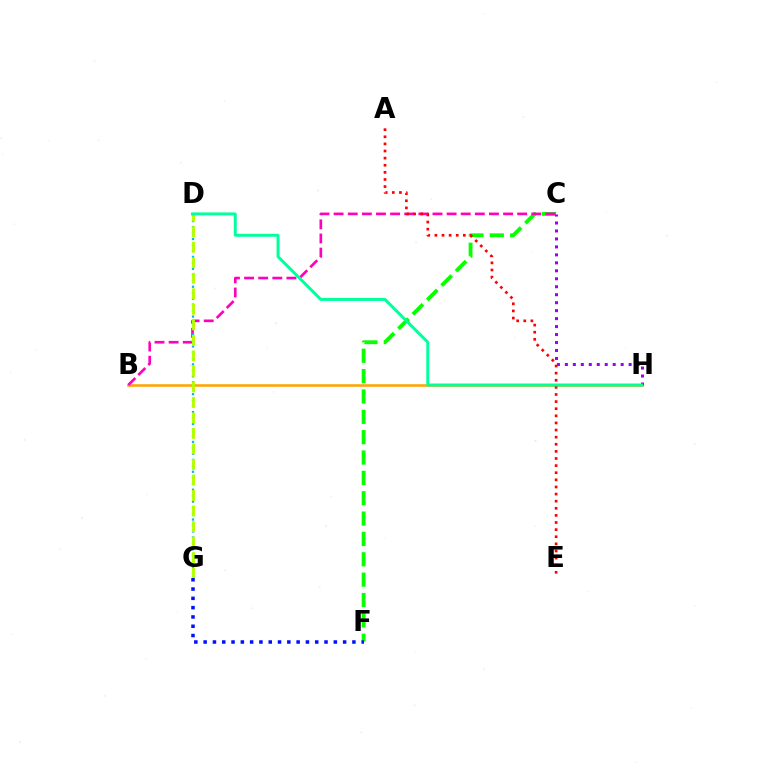{('B', 'H'): [{'color': '#ffa500', 'line_style': 'solid', 'thickness': 1.84}], ('C', 'F'): [{'color': '#08ff00', 'line_style': 'dashed', 'thickness': 2.77}], ('B', 'C'): [{'color': '#ff00bd', 'line_style': 'dashed', 'thickness': 1.92}], ('D', 'G'): [{'color': '#00b5ff', 'line_style': 'dotted', 'thickness': 1.62}, {'color': '#b3ff00', 'line_style': 'dashed', 'thickness': 2.11}], ('C', 'H'): [{'color': '#9b00ff', 'line_style': 'dotted', 'thickness': 2.16}], ('F', 'G'): [{'color': '#0010ff', 'line_style': 'dotted', 'thickness': 2.53}], ('A', 'E'): [{'color': '#ff0000', 'line_style': 'dotted', 'thickness': 1.93}], ('D', 'H'): [{'color': '#00ff9d', 'line_style': 'solid', 'thickness': 2.13}]}